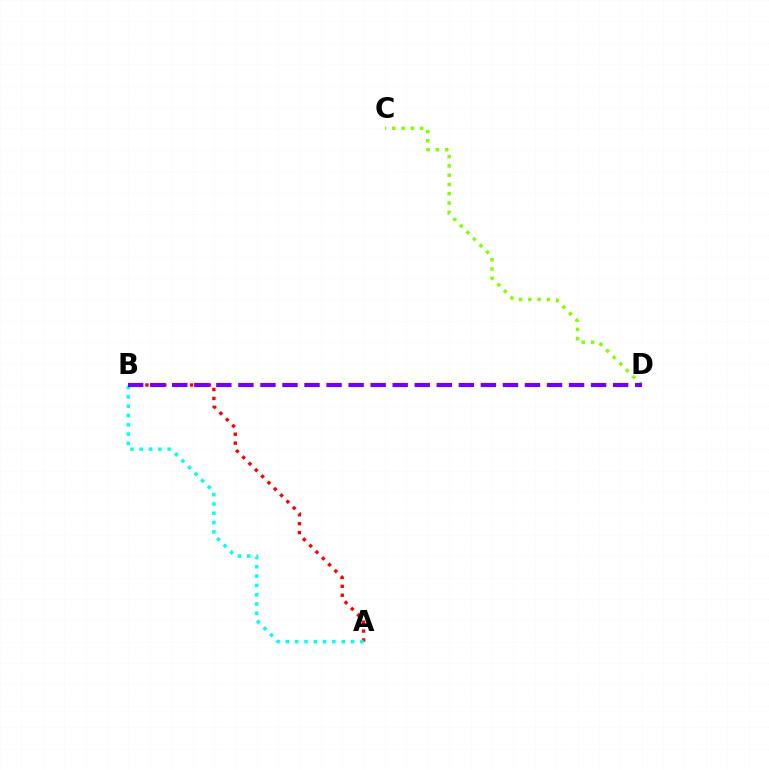{('C', 'D'): [{'color': '#84ff00', 'line_style': 'dotted', 'thickness': 2.53}], ('A', 'B'): [{'color': '#ff0000', 'line_style': 'dotted', 'thickness': 2.43}, {'color': '#00fff6', 'line_style': 'dotted', 'thickness': 2.53}], ('B', 'D'): [{'color': '#7200ff', 'line_style': 'dashed', 'thickness': 2.99}]}